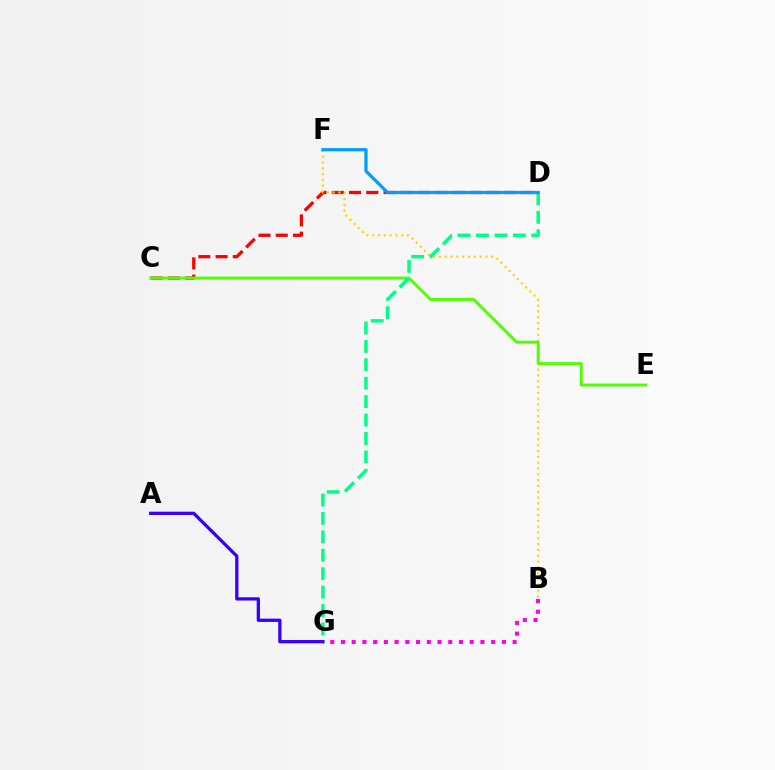{('C', 'D'): [{'color': '#ff0000', 'line_style': 'dashed', 'thickness': 2.34}], ('B', 'F'): [{'color': '#ffd500', 'line_style': 'dotted', 'thickness': 1.58}], ('C', 'E'): [{'color': '#4fff00', 'line_style': 'solid', 'thickness': 2.1}], ('B', 'G'): [{'color': '#ff00ed', 'line_style': 'dotted', 'thickness': 2.91}], ('D', 'G'): [{'color': '#00ff86', 'line_style': 'dashed', 'thickness': 2.5}], ('A', 'G'): [{'color': '#3700ff', 'line_style': 'solid', 'thickness': 2.36}], ('D', 'F'): [{'color': '#009eff', 'line_style': 'solid', 'thickness': 2.33}]}